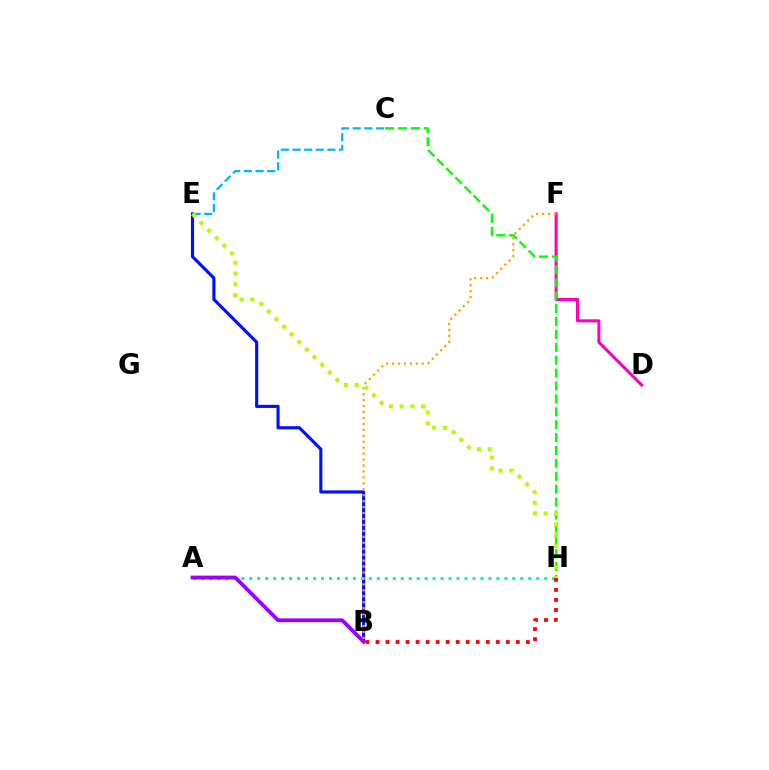{('D', 'F'): [{'color': '#ff00bd', 'line_style': 'solid', 'thickness': 2.18}], ('B', 'E'): [{'color': '#0010ff', 'line_style': 'solid', 'thickness': 2.24}], ('C', 'H'): [{'color': '#08ff00', 'line_style': 'dashed', 'thickness': 1.75}], ('A', 'H'): [{'color': '#00ff9d', 'line_style': 'dotted', 'thickness': 2.17}], ('C', 'E'): [{'color': '#00b5ff', 'line_style': 'dashed', 'thickness': 1.58}], ('A', 'B'): [{'color': '#9b00ff', 'line_style': 'solid', 'thickness': 2.72}], ('B', 'F'): [{'color': '#ffa500', 'line_style': 'dotted', 'thickness': 1.61}], ('B', 'H'): [{'color': '#ff0000', 'line_style': 'dotted', 'thickness': 2.72}], ('E', 'H'): [{'color': '#b3ff00', 'line_style': 'dotted', 'thickness': 2.92}]}